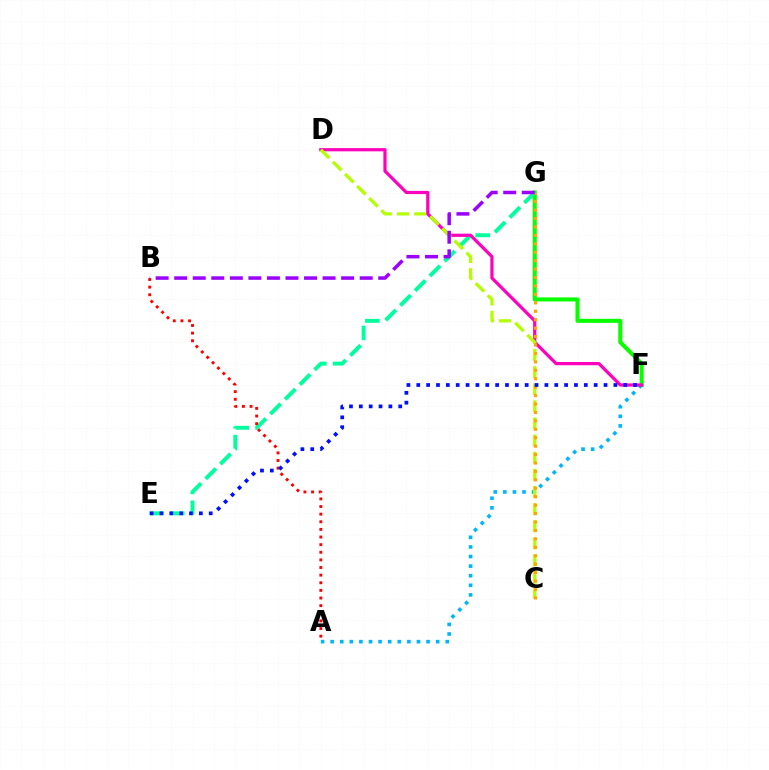{('F', 'G'): [{'color': '#08ff00', 'line_style': 'solid', 'thickness': 2.91}], ('A', 'F'): [{'color': '#00b5ff', 'line_style': 'dotted', 'thickness': 2.61}], ('E', 'G'): [{'color': '#00ff9d', 'line_style': 'dashed', 'thickness': 2.83}], ('D', 'F'): [{'color': '#ff00bd', 'line_style': 'solid', 'thickness': 2.31}], ('A', 'B'): [{'color': '#ff0000', 'line_style': 'dotted', 'thickness': 2.07}], ('C', 'D'): [{'color': '#b3ff00', 'line_style': 'dashed', 'thickness': 2.33}], ('C', 'G'): [{'color': '#ffa500', 'line_style': 'dotted', 'thickness': 2.29}], ('E', 'F'): [{'color': '#0010ff', 'line_style': 'dotted', 'thickness': 2.68}], ('B', 'G'): [{'color': '#9b00ff', 'line_style': 'dashed', 'thickness': 2.52}]}